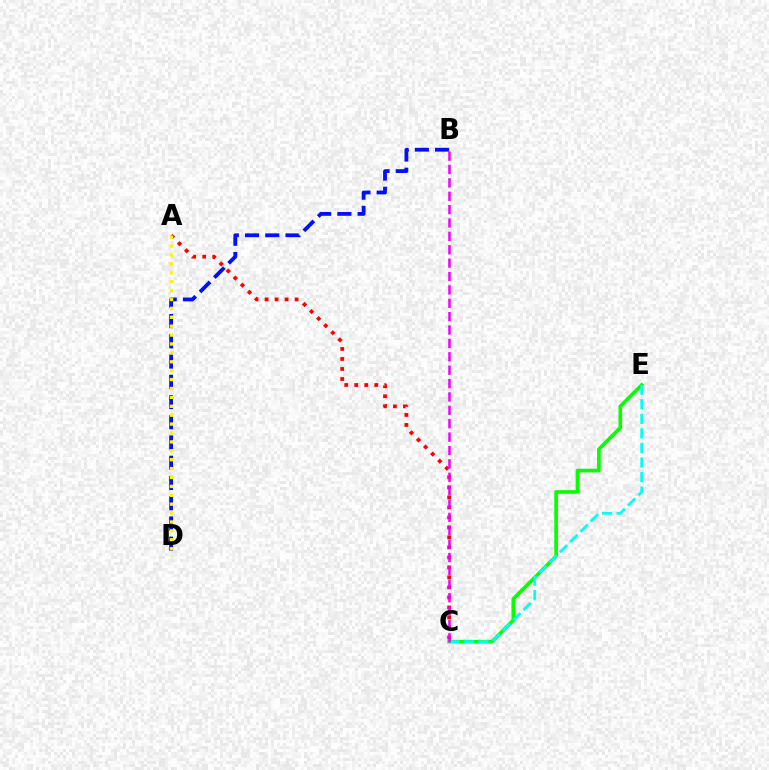{('C', 'E'): [{'color': '#08ff00', 'line_style': 'solid', 'thickness': 2.63}, {'color': '#00fff6', 'line_style': 'dashed', 'thickness': 1.98}], ('A', 'C'): [{'color': '#ff0000', 'line_style': 'dotted', 'thickness': 2.72}], ('B', 'D'): [{'color': '#0010ff', 'line_style': 'dashed', 'thickness': 2.75}], ('A', 'D'): [{'color': '#fcf500', 'line_style': 'dotted', 'thickness': 2.42}], ('B', 'C'): [{'color': '#ee00ff', 'line_style': 'dashed', 'thickness': 1.82}]}